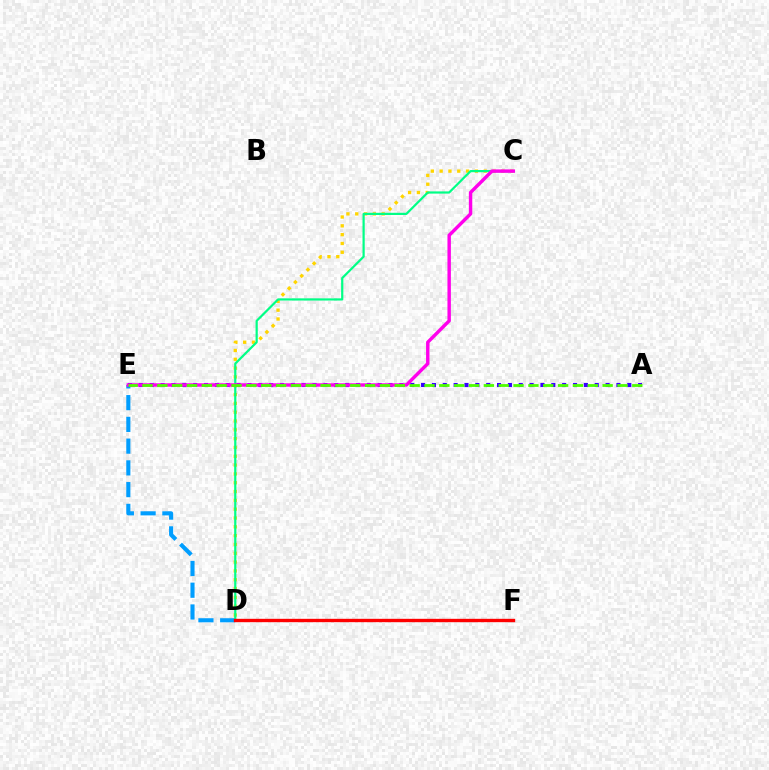{('C', 'D'): [{'color': '#ffd500', 'line_style': 'dotted', 'thickness': 2.4}, {'color': '#00ff86', 'line_style': 'solid', 'thickness': 1.59}], ('D', 'E'): [{'color': '#009eff', 'line_style': 'dashed', 'thickness': 2.95}], ('A', 'E'): [{'color': '#3700ff', 'line_style': 'dotted', 'thickness': 2.95}, {'color': '#4fff00', 'line_style': 'dashed', 'thickness': 2.02}], ('D', 'F'): [{'color': '#ff0000', 'line_style': 'solid', 'thickness': 2.42}], ('C', 'E'): [{'color': '#ff00ed', 'line_style': 'solid', 'thickness': 2.46}]}